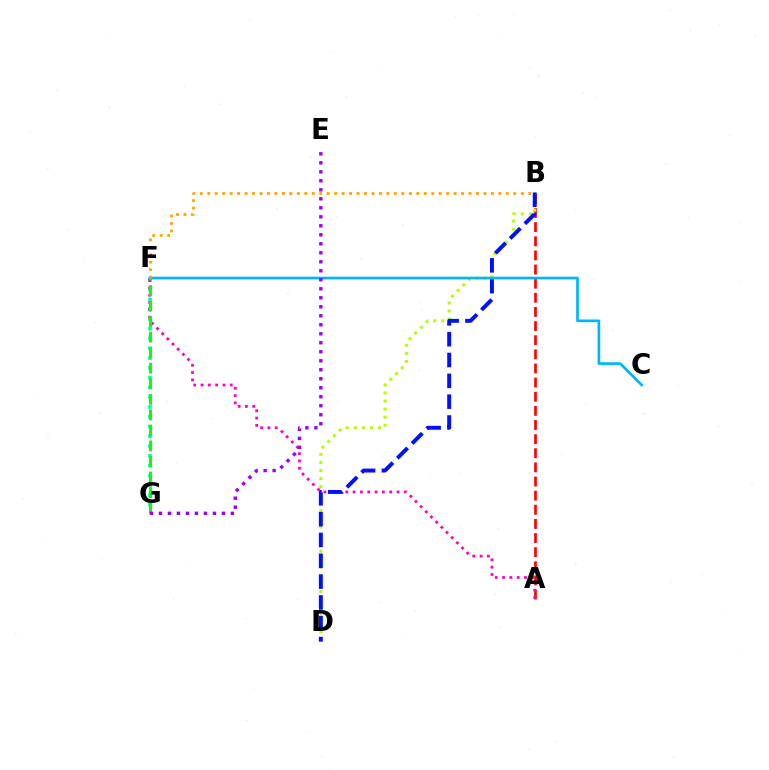{('F', 'G'): [{'color': '#00ff9d', 'line_style': 'dotted', 'thickness': 2.66}, {'color': '#08ff00', 'line_style': 'dashed', 'thickness': 2.11}], ('A', 'B'): [{'color': '#ff0000', 'line_style': 'dashed', 'thickness': 1.92}], ('A', 'F'): [{'color': '#ff00bd', 'line_style': 'dotted', 'thickness': 1.99}], ('B', 'D'): [{'color': '#b3ff00', 'line_style': 'dotted', 'thickness': 2.19}, {'color': '#0010ff', 'line_style': 'dashed', 'thickness': 2.83}], ('C', 'F'): [{'color': '#00b5ff', 'line_style': 'solid', 'thickness': 1.94}], ('B', 'F'): [{'color': '#ffa500', 'line_style': 'dotted', 'thickness': 2.03}], ('E', 'G'): [{'color': '#9b00ff', 'line_style': 'dotted', 'thickness': 2.44}]}